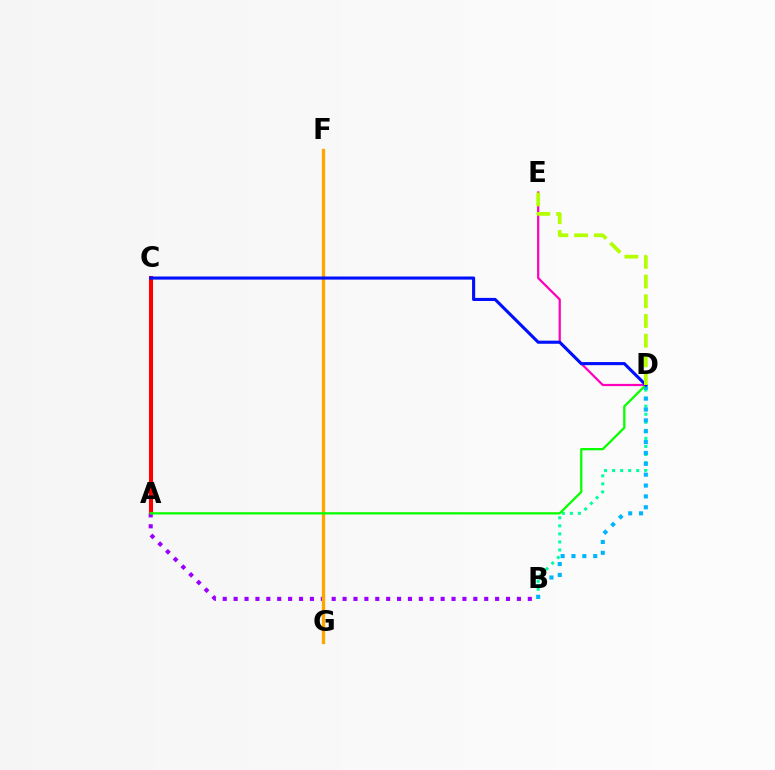{('A', 'C'): [{'color': '#ff0000', 'line_style': 'solid', 'thickness': 2.91}], ('B', 'D'): [{'color': '#00ff9d', 'line_style': 'dotted', 'thickness': 2.19}, {'color': '#00b5ff', 'line_style': 'dotted', 'thickness': 2.95}], ('A', 'B'): [{'color': '#9b00ff', 'line_style': 'dotted', 'thickness': 2.96}], ('D', 'E'): [{'color': '#ff00bd', 'line_style': 'solid', 'thickness': 1.61}, {'color': '#b3ff00', 'line_style': 'dashed', 'thickness': 2.68}], ('F', 'G'): [{'color': '#ffa500', 'line_style': 'solid', 'thickness': 2.37}], ('A', 'D'): [{'color': '#08ff00', 'line_style': 'solid', 'thickness': 1.64}], ('C', 'D'): [{'color': '#0010ff', 'line_style': 'solid', 'thickness': 2.23}]}